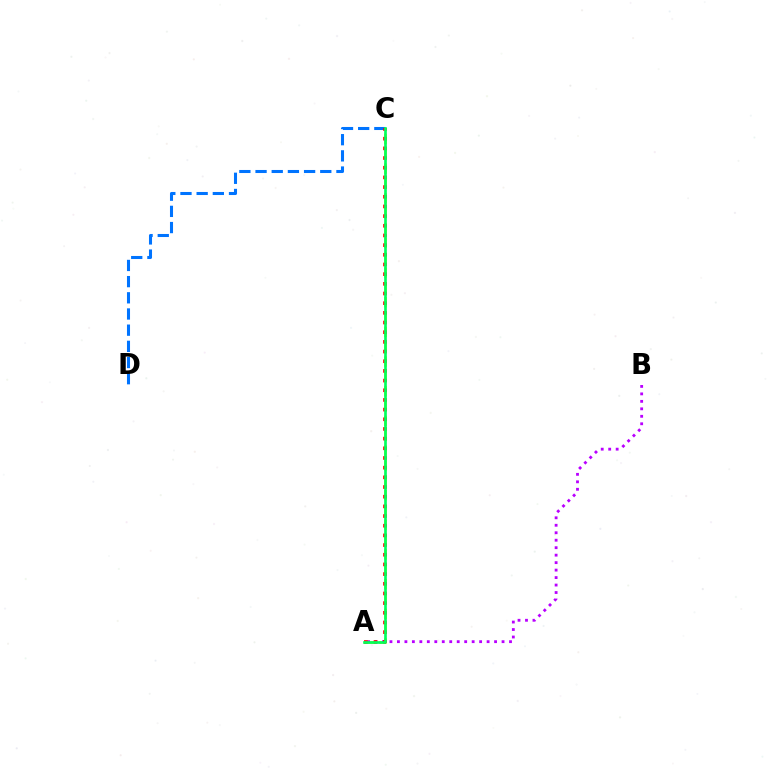{('A', 'C'): [{'color': '#d1ff00', 'line_style': 'dashed', 'thickness': 2.02}, {'color': '#ff0000', 'line_style': 'dotted', 'thickness': 2.63}, {'color': '#00ff5c', 'line_style': 'solid', 'thickness': 1.92}], ('A', 'B'): [{'color': '#b900ff', 'line_style': 'dotted', 'thickness': 2.03}], ('C', 'D'): [{'color': '#0074ff', 'line_style': 'dashed', 'thickness': 2.2}]}